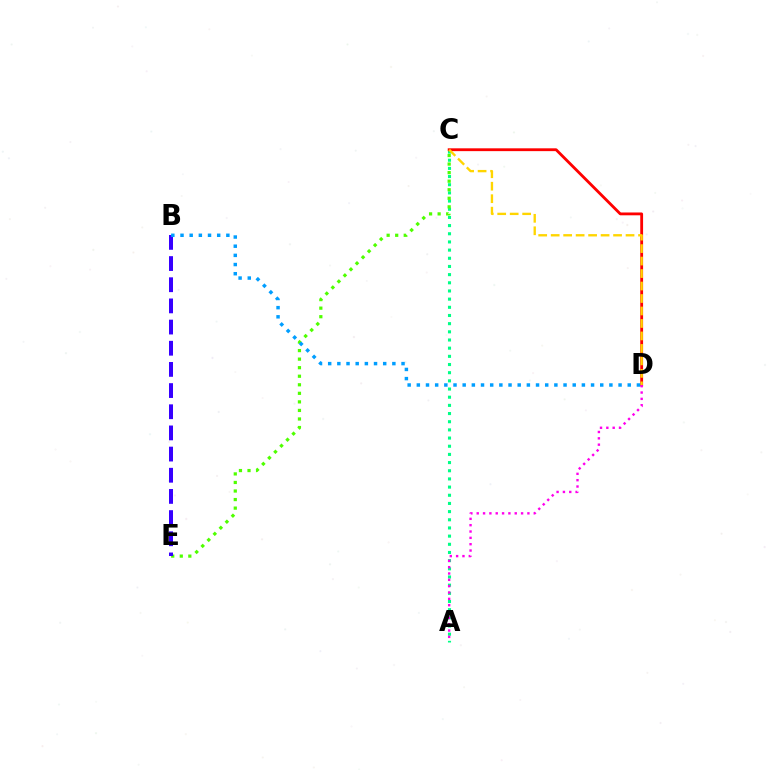{('A', 'C'): [{'color': '#00ff86', 'line_style': 'dotted', 'thickness': 2.22}], ('C', 'D'): [{'color': '#ff0000', 'line_style': 'solid', 'thickness': 2.03}, {'color': '#ffd500', 'line_style': 'dashed', 'thickness': 1.7}], ('C', 'E'): [{'color': '#4fff00', 'line_style': 'dotted', 'thickness': 2.32}], ('B', 'E'): [{'color': '#3700ff', 'line_style': 'dashed', 'thickness': 2.88}], ('B', 'D'): [{'color': '#009eff', 'line_style': 'dotted', 'thickness': 2.49}], ('A', 'D'): [{'color': '#ff00ed', 'line_style': 'dotted', 'thickness': 1.72}]}